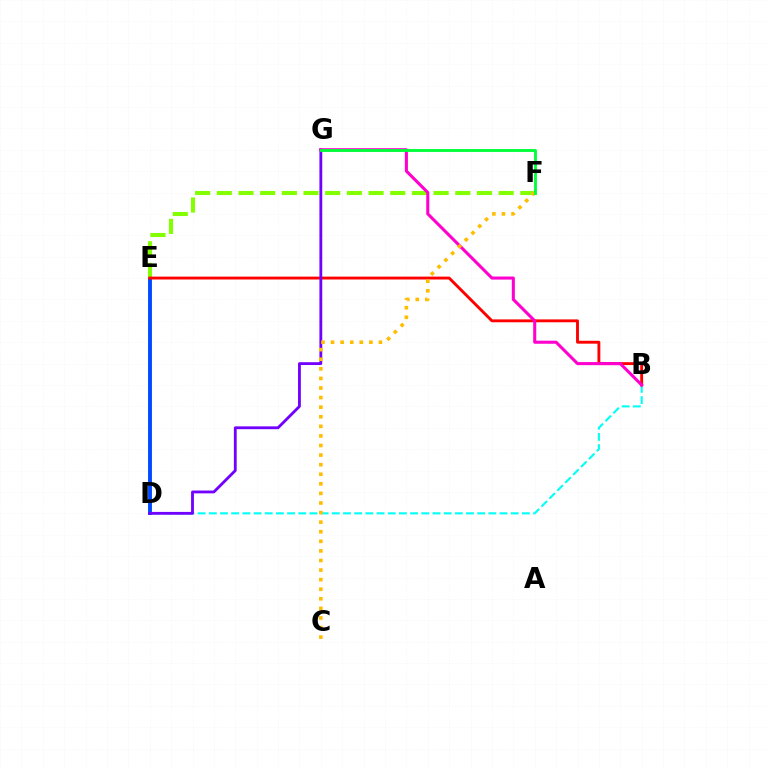{('D', 'E'): [{'color': '#004bff', 'line_style': 'solid', 'thickness': 2.8}], ('B', 'D'): [{'color': '#00fff6', 'line_style': 'dashed', 'thickness': 1.52}], ('E', 'F'): [{'color': '#84ff00', 'line_style': 'dashed', 'thickness': 2.95}], ('B', 'E'): [{'color': '#ff0000', 'line_style': 'solid', 'thickness': 2.07}], ('D', 'G'): [{'color': '#7200ff', 'line_style': 'solid', 'thickness': 2.04}], ('B', 'G'): [{'color': '#ff00cf', 'line_style': 'solid', 'thickness': 2.2}], ('C', 'F'): [{'color': '#ffbd00', 'line_style': 'dotted', 'thickness': 2.6}], ('F', 'G'): [{'color': '#00ff39', 'line_style': 'solid', 'thickness': 2.07}]}